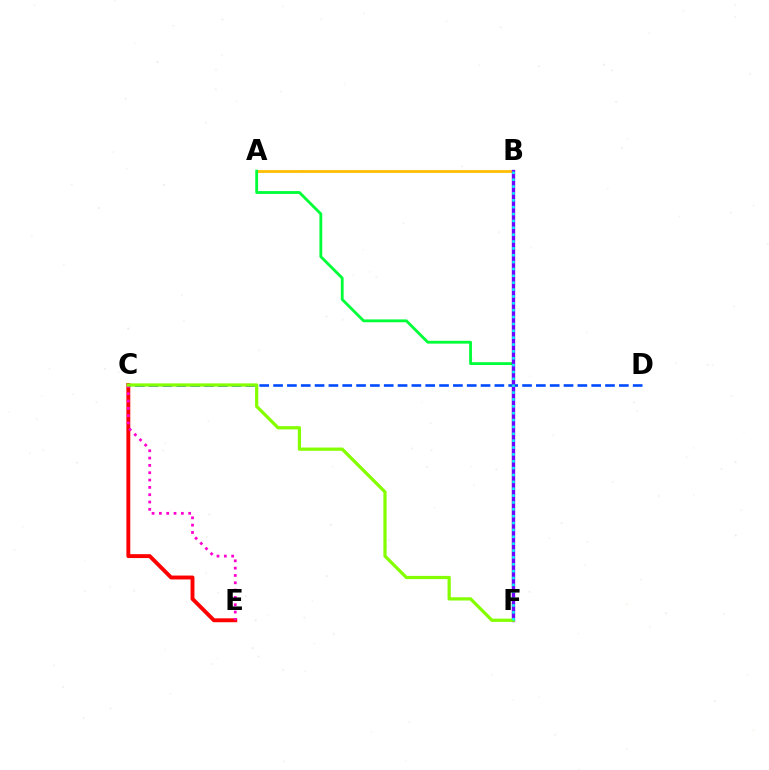{('C', 'E'): [{'color': '#ff0000', 'line_style': 'solid', 'thickness': 2.81}, {'color': '#ff00cf', 'line_style': 'dotted', 'thickness': 1.99}], ('C', 'D'): [{'color': '#004bff', 'line_style': 'dashed', 'thickness': 1.88}], ('A', 'B'): [{'color': '#ffbd00', 'line_style': 'solid', 'thickness': 1.99}], ('A', 'F'): [{'color': '#00ff39', 'line_style': 'solid', 'thickness': 2.04}], ('B', 'F'): [{'color': '#7200ff', 'line_style': 'solid', 'thickness': 2.41}, {'color': '#00fff6', 'line_style': 'dotted', 'thickness': 1.87}], ('C', 'F'): [{'color': '#84ff00', 'line_style': 'solid', 'thickness': 2.33}]}